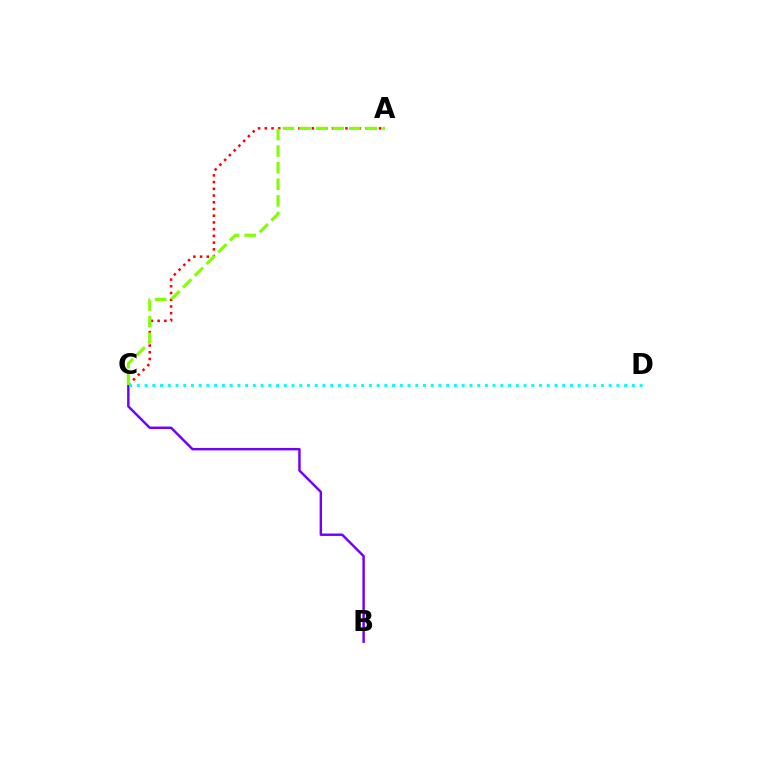{('B', 'C'): [{'color': '#7200ff', 'line_style': 'solid', 'thickness': 1.76}], ('A', 'C'): [{'color': '#ff0000', 'line_style': 'dotted', 'thickness': 1.83}, {'color': '#84ff00', 'line_style': 'dashed', 'thickness': 2.25}], ('C', 'D'): [{'color': '#00fff6', 'line_style': 'dotted', 'thickness': 2.1}]}